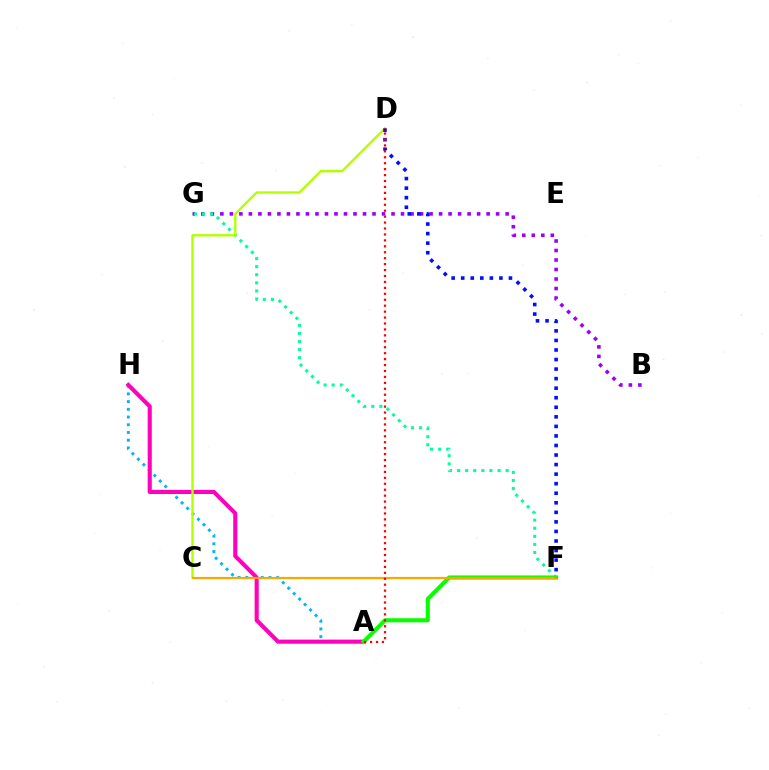{('B', 'G'): [{'color': '#9b00ff', 'line_style': 'dotted', 'thickness': 2.58}], ('F', 'G'): [{'color': '#00ff9d', 'line_style': 'dotted', 'thickness': 2.2}], ('A', 'H'): [{'color': '#00b5ff', 'line_style': 'dotted', 'thickness': 2.1}, {'color': '#ff00bd', 'line_style': 'solid', 'thickness': 2.95}], ('C', 'D'): [{'color': '#b3ff00', 'line_style': 'solid', 'thickness': 1.71}], ('A', 'F'): [{'color': '#08ff00', 'line_style': 'solid', 'thickness': 2.93}], ('C', 'F'): [{'color': '#ffa500', 'line_style': 'solid', 'thickness': 1.58}], ('D', 'F'): [{'color': '#0010ff', 'line_style': 'dotted', 'thickness': 2.59}], ('A', 'D'): [{'color': '#ff0000', 'line_style': 'dotted', 'thickness': 1.61}]}